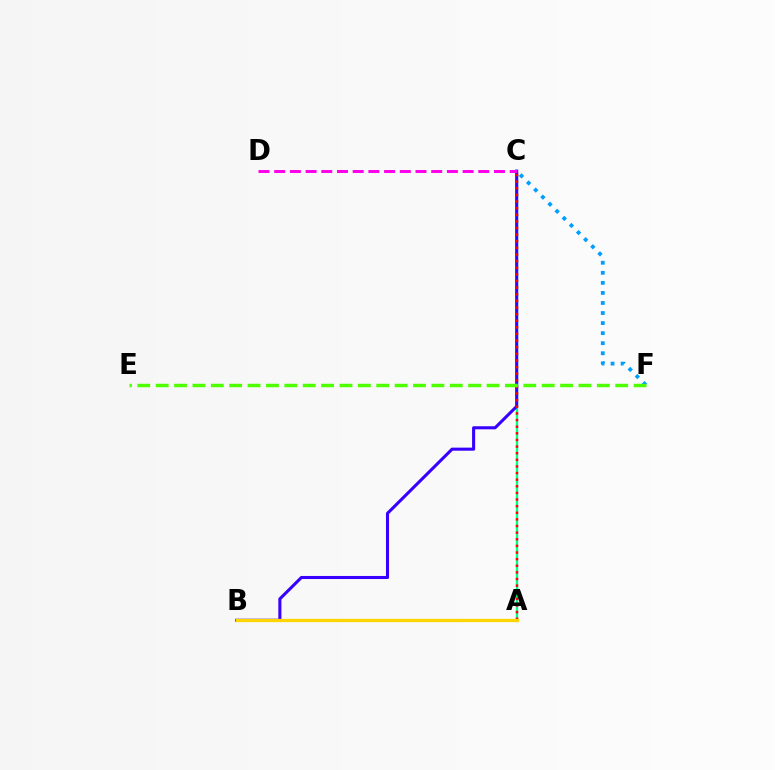{('A', 'C'): [{'color': '#00ff86', 'line_style': 'solid', 'thickness': 1.64}, {'color': '#ff0000', 'line_style': 'dotted', 'thickness': 1.8}], ('C', 'F'): [{'color': '#009eff', 'line_style': 'dotted', 'thickness': 2.73}], ('B', 'C'): [{'color': '#3700ff', 'line_style': 'solid', 'thickness': 2.21}], ('C', 'D'): [{'color': '#ff00ed', 'line_style': 'dashed', 'thickness': 2.13}], ('A', 'B'): [{'color': '#ffd500', 'line_style': 'solid', 'thickness': 2.36}], ('E', 'F'): [{'color': '#4fff00', 'line_style': 'dashed', 'thickness': 2.5}]}